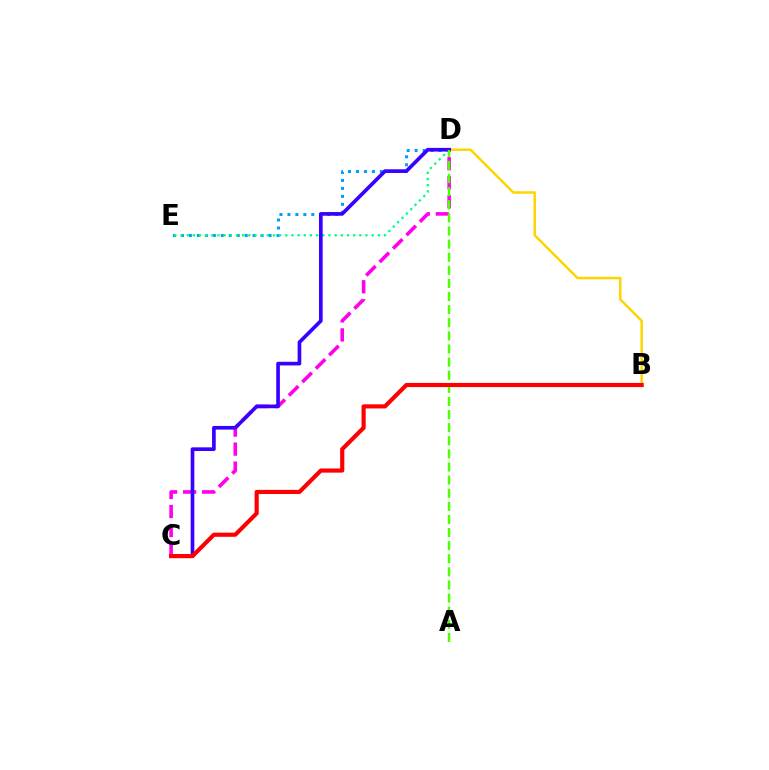{('C', 'D'): [{'color': '#ff00ed', 'line_style': 'dashed', 'thickness': 2.58}, {'color': '#3700ff', 'line_style': 'solid', 'thickness': 2.64}], ('B', 'D'): [{'color': '#ffd500', 'line_style': 'solid', 'thickness': 1.8}], ('D', 'E'): [{'color': '#009eff', 'line_style': 'dotted', 'thickness': 2.16}, {'color': '#00ff86', 'line_style': 'dotted', 'thickness': 1.68}], ('A', 'D'): [{'color': '#4fff00', 'line_style': 'dashed', 'thickness': 1.78}], ('B', 'C'): [{'color': '#ff0000', 'line_style': 'solid', 'thickness': 2.98}]}